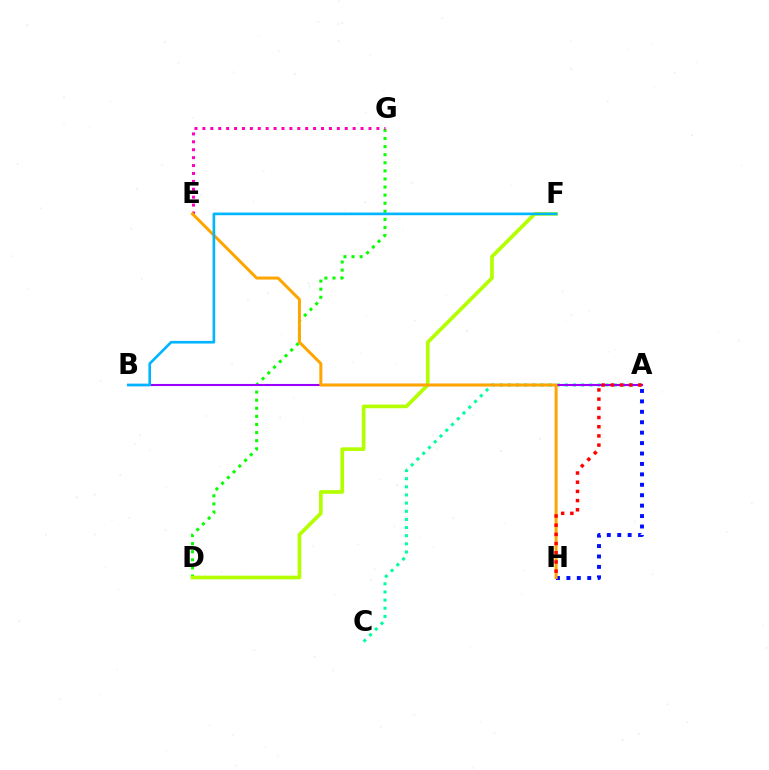{('A', 'H'): [{'color': '#0010ff', 'line_style': 'dotted', 'thickness': 2.83}, {'color': '#ff0000', 'line_style': 'dotted', 'thickness': 2.5}], ('D', 'G'): [{'color': '#08ff00', 'line_style': 'dotted', 'thickness': 2.2}], ('A', 'C'): [{'color': '#00ff9d', 'line_style': 'dotted', 'thickness': 2.21}], ('E', 'G'): [{'color': '#ff00bd', 'line_style': 'dotted', 'thickness': 2.15}], ('A', 'B'): [{'color': '#9b00ff', 'line_style': 'solid', 'thickness': 1.52}], ('D', 'F'): [{'color': '#b3ff00', 'line_style': 'solid', 'thickness': 2.64}], ('E', 'H'): [{'color': '#ffa500', 'line_style': 'solid', 'thickness': 2.15}], ('B', 'F'): [{'color': '#00b5ff', 'line_style': 'solid', 'thickness': 1.9}]}